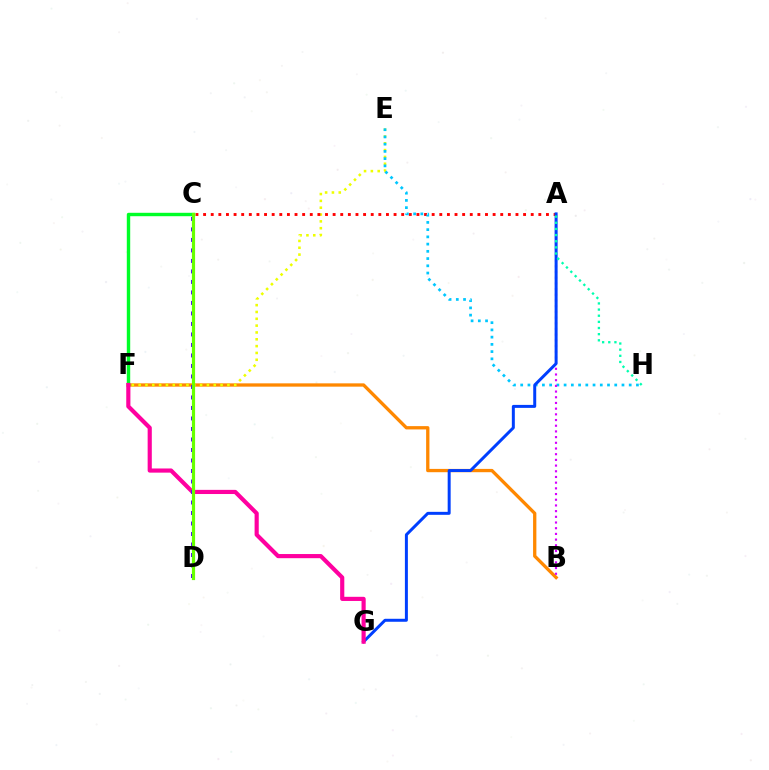{('B', 'F'): [{'color': '#ff8800', 'line_style': 'solid', 'thickness': 2.38}], ('E', 'F'): [{'color': '#eeff00', 'line_style': 'dotted', 'thickness': 1.86}], ('A', 'C'): [{'color': '#ff0000', 'line_style': 'dotted', 'thickness': 2.07}], ('E', 'H'): [{'color': '#00c7ff', 'line_style': 'dotted', 'thickness': 1.97}], ('C', 'F'): [{'color': '#00ff27', 'line_style': 'solid', 'thickness': 2.45}], ('A', 'B'): [{'color': '#d600ff', 'line_style': 'dotted', 'thickness': 1.55}], ('A', 'G'): [{'color': '#003fff', 'line_style': 'solid', 'thickness': 2.15}], ('F', 'G'): [{'color': '#ff00a0', 'line_style': 'solid', 'thickness': 2.99}], ('A', 'H'): [{'color': '#00ffaf', 'line_style': 'dotted', 'thickness': 1.67}], ('C', 'D'): [{'color': '#4f00ff', 'line_style': 'dotted', 'thickness': 2.85}, {'color': '#66ff00', 'line_style': 'solid', 'thickness': 2.29}]}